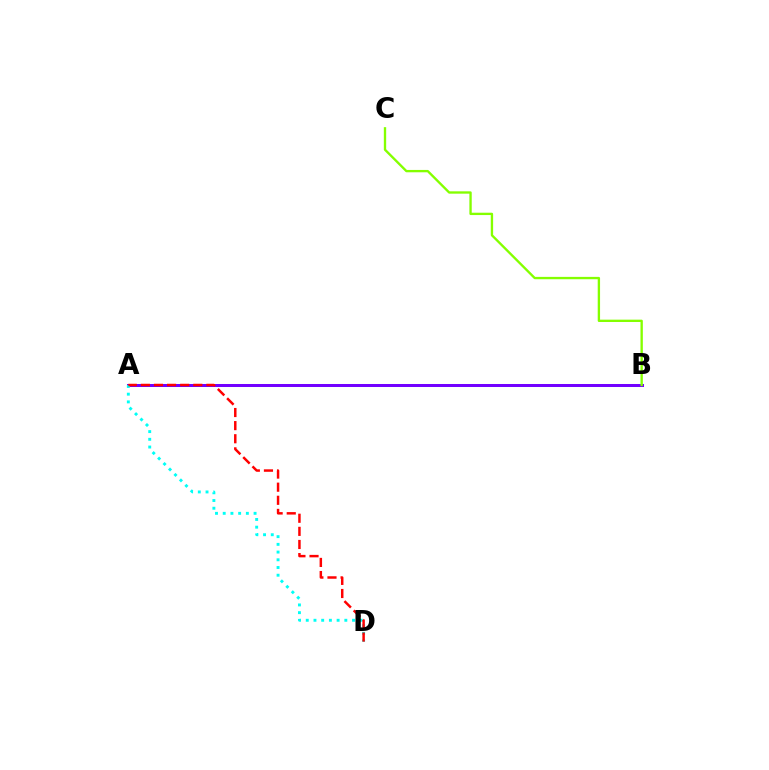{('A', 'B'): [{'color': '#7200ff', 'line_style': 'solid', 'thickness': 2.17}], ('B', 'C'): [{'color': '#84ff00', 'line_style': 'solid', 'thickness': 1.69}], ('A', 'D'): [{'color': '#00fff6', 'line_style': 'dotted', 'thickness': 2.1}, {'color': '#ff0000', 'line_style': 'dashed', 'thickness': 1.78}]}